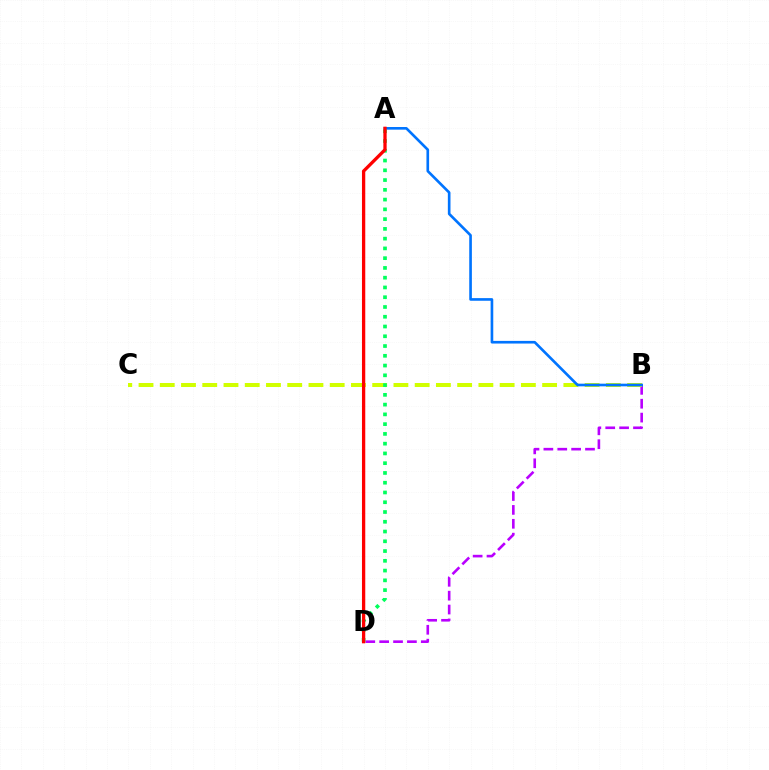{('B', 'D'): [{'color': '#b900ff', 'line_style': 'dashed', 'thickness': 1.88}], ('B', 'C'): [{'color': '#d1ff00', 'line_style': 'dashed', 'thickness': 2.89}], ('A', 'D'): [{'color': '#00ff5c', 'line_style': 'dotted', 'thickness': 2.65}, {'color': '#ff0000', 'line_style': 'solid', 'thickness': 2.37}], ('A', 'B'): [{'color': '#0074ff', 'line_style': 'solid', 'thickness': 1.91}]}